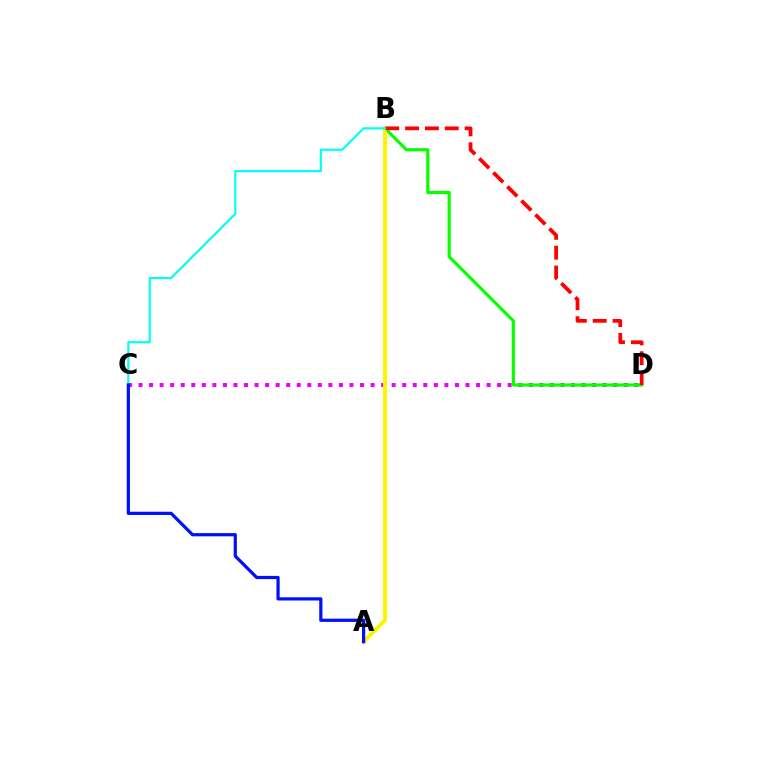{('C', 'D'): [{'color': '#ee00ff', 'line_style': 'dotted', 'thickness': 2.87}], ('B', 'D'): [{'color': '#08ff00', 'line_style': 'solid', 'thickness': 2.29}, {'color': '#ff0000', 'line_style': 'dashed', 'thickness': 2.7}], ('A', 'B'): [{'color': '#fcf500', 'line_style': 'solid', 'thickness': 2.86}], ('B', 'C'): [{'color': '#00fff6', 'line_style': 'solid', 'thickness': 1.57}], ('A', 'C'): [{'color': '#0010ff', 'line_style': 'solid', 'thickness': 2.32}]}